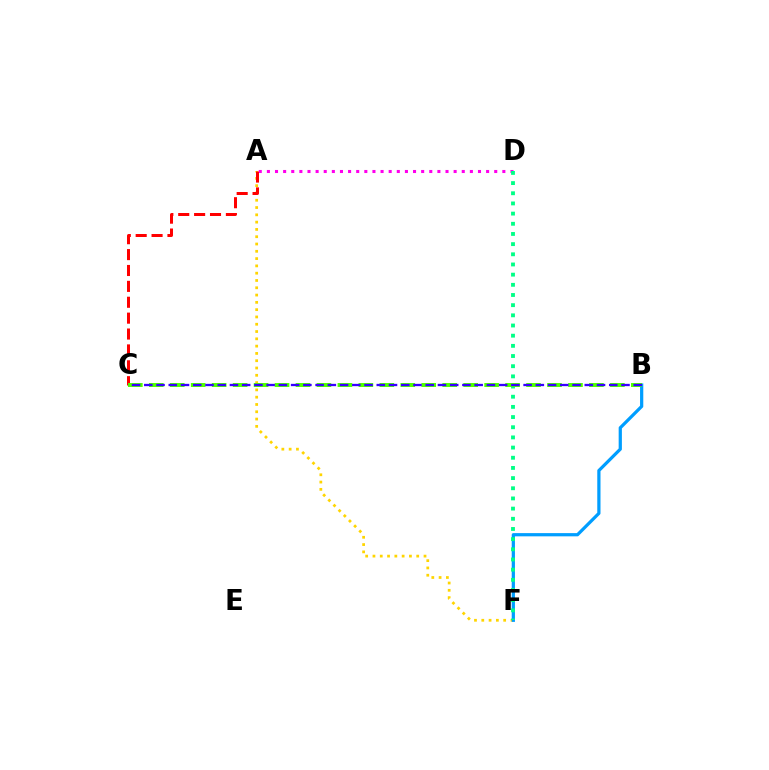{('A', 'D'): [{'color': '#ff00ed', 'line_style': 'dotted', 'thickness': 2.21}], ('A', 'F'): [{'color': '#ffd500', 'line_style': 'dotted', 'thickness': 1.98}], ('B', 'F'): [{'color': '#009eff', 'line_style': 'solid', 'thickness': 2.32}], ('A', 'C'): [{'color': '#ff0000', 'line_style': 'dashed', 'thickness': 2.16}], ('D', 'F'): [{'color': '#00ff86', 'line_style': 'dotted', 'thickness': 2.76}], ('B', 'C'): [{'color': '#4fff00', 'line_style': 'dashed', 'thickness': 2.85}, {'color': '#3700ff', 'line_style': 'dashed', 'thickness': 1.66}]}